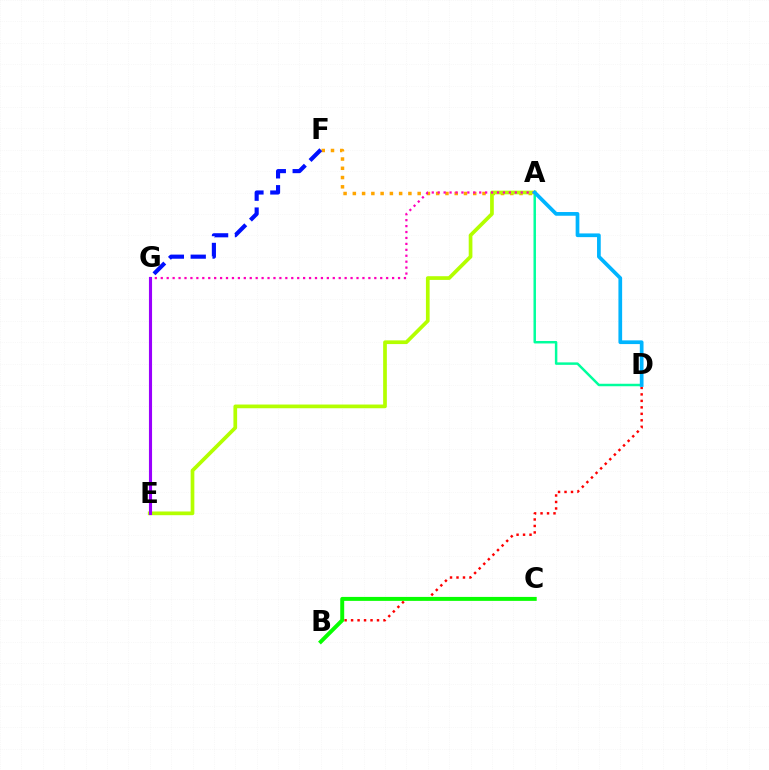{('A', 'F'): [{'color': '#ffa500', 'line_style': 'dotted', 'thickness': 2.52}], ('B', 'D'): [{'color': '#ff0000', 'line_style': 'dotted', 'thickness': 1.76}], ('A', 'D'): [{'color': '#00ff9d', 'line_style': 'solid', 'thickness': 1.78}, {'color': '#00b5ff', 'line_style': 'solid', 'thickness': 2.67}], ('B', 'C'): [{'color': '#08ff00', 'line_style': 'solid', 'thickness': 2.85}], ('A', 'E'): [{'color': '#b3ff00', 'line_style': 'solid', 'thickness': 2.67}], ('A', 'G'): [{'color': '#ff00bd', 'line_style': 'dotted', 'thickness': 1.61}], ('F', 'G'): [{'color': '#0010ff', 'line_style': 'dashed', 'thickness': 2.97}], ('E', 'G'): [{'color': '#9b00ff', 'line_style': 'solid', 'thickness': 2.24}]}